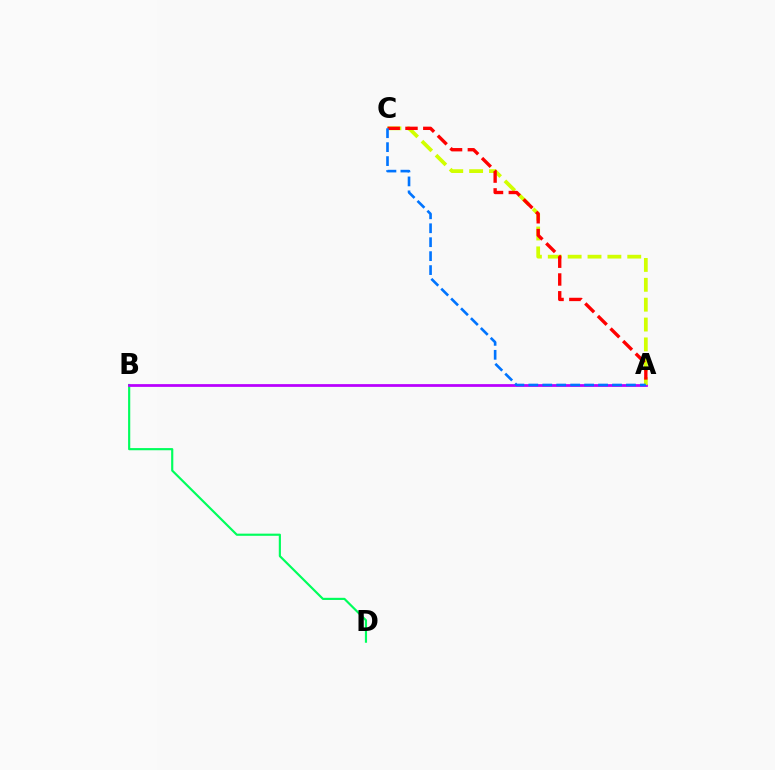{('B', 'D'): [{'color': '#00ff5c', 'line_style': 'solid', 'thickness': 1.56}], ('A', 'B'): [{'color': '#b900ff', 'line_style': 'solid', 'thickness': 1.98}], ('A', 'C'): [{'color': '#d1ff00', 'line_style': 'dashed', 'thickness': 2.7}, {'color': '#ff0000', 'line_style': 'dashed', 'thickness': 2.42}, {'color': '#0074ff', 'line_style': 'dashed', 'thickness': 1.89}]}